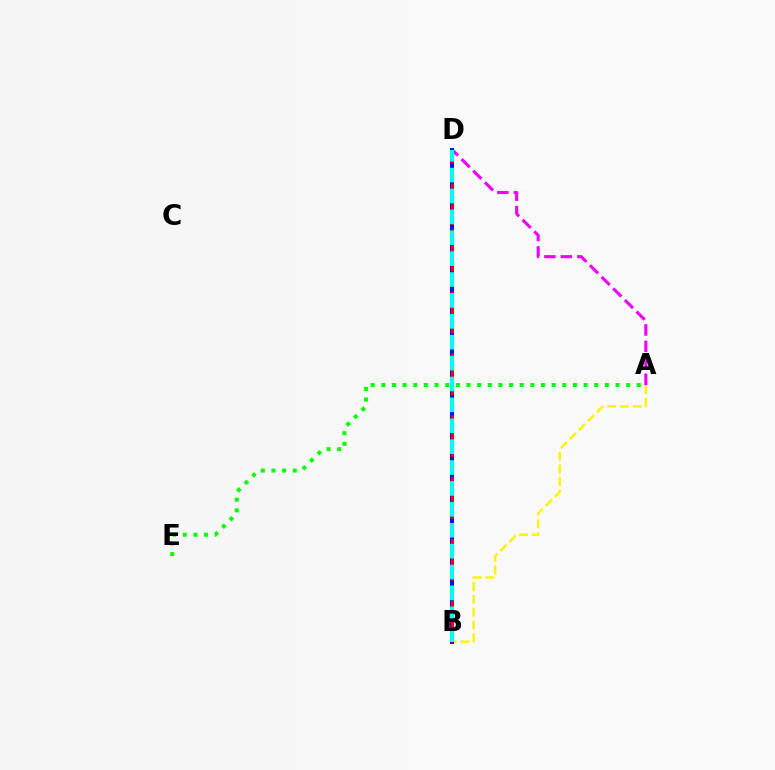{('A', 'B'): [{'color': '#fcf500', 'line_style': 'dashed', 'thickness': 1.73}], ('A', 'D'): [{'color': '#ee00ff', 'line_style': 'dashed', 'thickness': 2.23}], ('A', 'E'): [{'color': '#08ff00', 'line_style': 'dotted', 'thickness': 2.89}], ('B', 'D'): [{'color': '#0010ff', 'line_style': 'solid', 'thickness': 2.92}, {'color': '#ff0000', 'line_style': 'dashed', 'thickness': 2.1}, {'color': '#00fff6', 'line_style': 'dashed', 'thickness': 2.84}]}